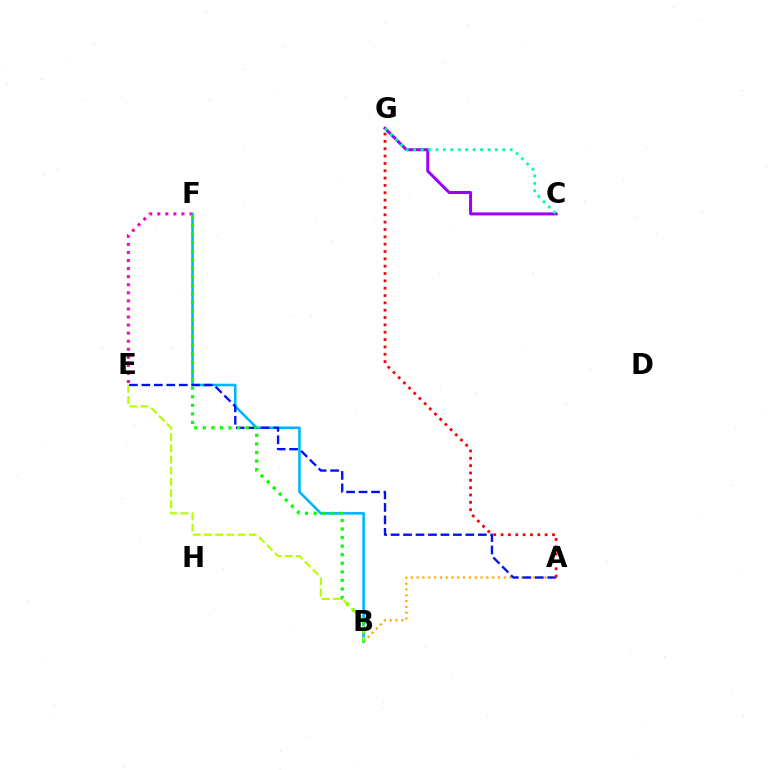{('C', 'G'): [{'color': '#9b00ff', 'line_style': 'solid', 'thickness': 2.16}, {'color': '#00ff9d', 'line_style': 'dotted', 'thickness': 2.02}], ('A', 'B'): [{'color': '#ffa500', 'line_style': 'dotted', 'thickness': 1.58}], ('E', 'F'): [{'color': '#ff00bd', 'line_style': 'dotted', 'thickness': 2.19}], ('B', 'F'): [{'color': '#00b5ff', 'line_style': 'solid', 'thickness': 1.85}, {'color': '#08ff00', 'line_style': 'dotted', 'thickness': 2.33}], ('A', 'E'): [{'color': '#0010ff', 'line_style': 'dashed', 'thickness': 1.69}], ('A', 'G'): [{'color': '#ff0000', 'line_style': 'dotted', 'thickness': 1.99}], ('B', 'E'): [{'color': '#b3ff00', 'line_style': 'dashed', 'thickness': 1.52}]}